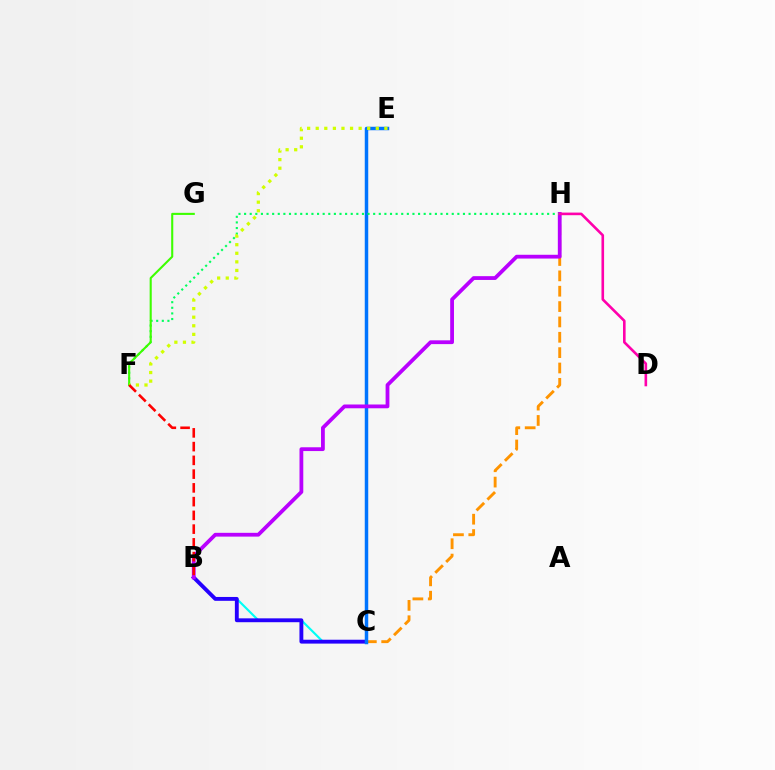{('C', 'H'): [{'color': '#ff9400', 'line_style': 'dashed', 'thickness': 2.09}], ('B', 'C'): [{'color': '#00fff6', 'line_style': 'solid', 'thickness': 1.54}, {'color': '#2500ff', 'line_style': 'solid', 'thickness': 2.78}], ('C', 'E'): [{'color': '#0074ff', 'line_style': 'solid', 'thickness': 2.5}], ('B', 'H'): [{'color': '#b900ff', 'line_style': 'solid', 'thickness': 2.73}], ('F', 'H'): [{'color': '#00ff5c', 'line_style': 'dotted', 'thickness': 1.52}], ('F', 'G'): [{'color': '#3dff00', 'line_style': 'solid', 'thickness': 1.51}], ('E', 'F'): [{'color': '#d1ff00', 'line_style': 'dotted', 'thickness': 2.33}], ('D', 'H'): [{'color': '#ff00ac', 'line_style': 'solid', 'thickness': 1.88}], ('B', 'F'): [{'color': '#ff0000', 'line_style': 'dashed', 'thickness': 1.87}]}